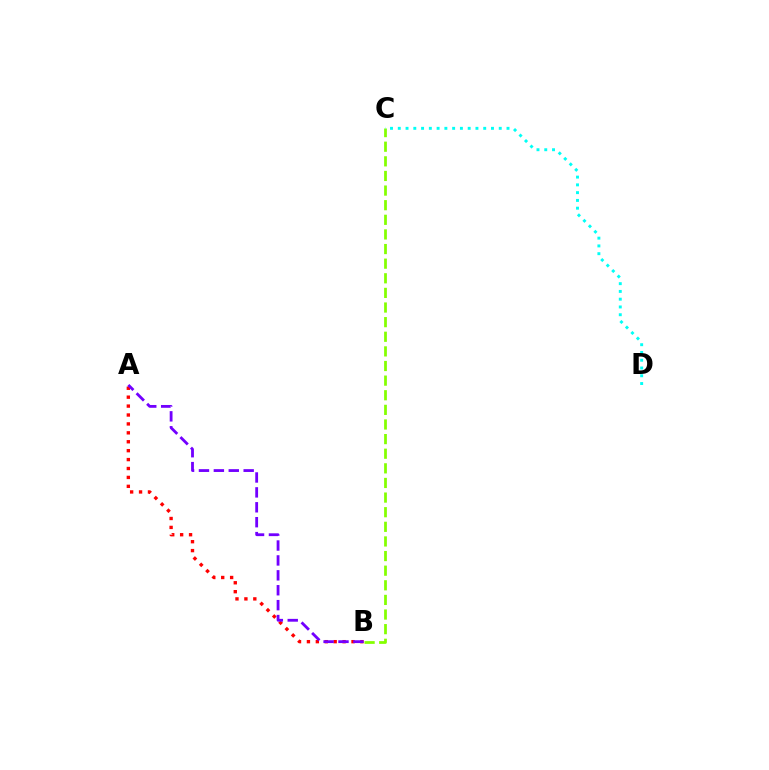{('A', 'B'): [{'color': '#ff0000', 'line_style': 'dotted', 'thickness': 2.42}, {'color': '#7200ff', 'line_style': 'dashed', 'thickness': 2.02}], ('B', 'C'): [{'color': '#84ff00', 'line_style': 'dashed', 'thickness': 1.99}], ('C', 'D'): [{'color': '#00fff6', 'line_style': 'dotted', 'thickness': 2.11}]}